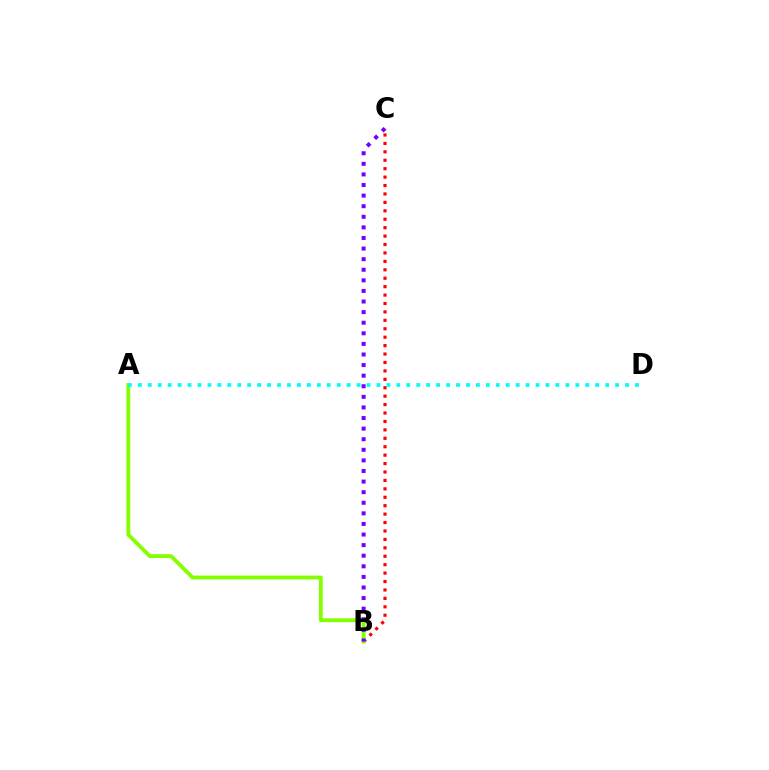{('B', 'C'): [{'color': '#ff0000', 'line_style': 'dotted', 'thickness': 2.29}, {'color': '#7200ff', 'line_style': 'dotted', 'thickness': 2.88}], ('A', 'B'): [{'color': '#84ff00', 'line_style': 'solid', 'thickness': 2.76}], ('A', 'D'): [{'color': '#00fff6', 'line_style': 'dotted', 'thickness': 2.7}]}